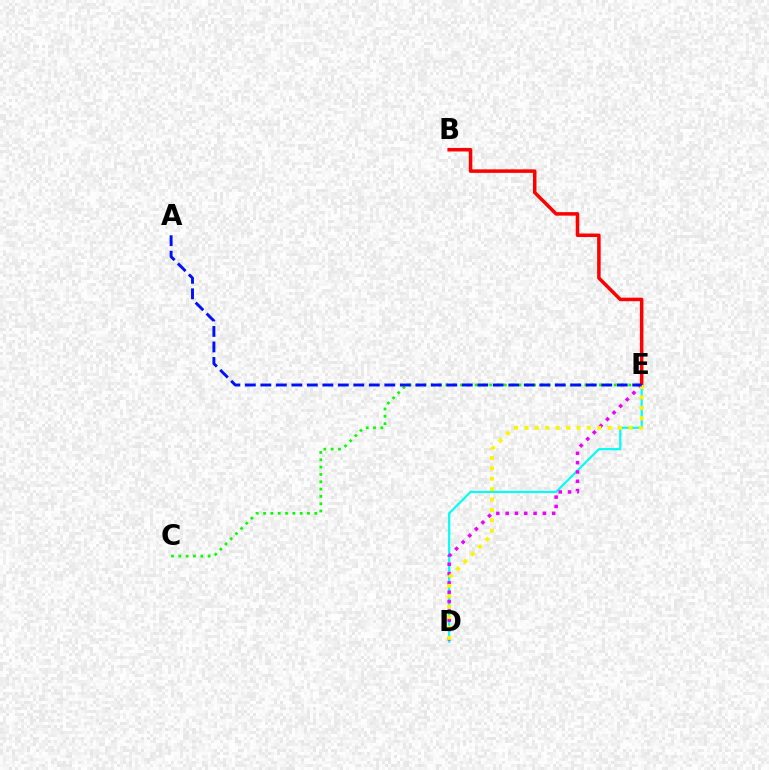{('D', 'E'): [{'color': '#00fff6', 'line_style': 'solid', 'thickness': 1.58}, {'color': '#ee00ff', 'line_style': 'dotted', 'thickness': 2.53}, {'color': '#fcf500', 'line_style': 'dotted', 'thickness': 2.83}], ('C', 'E'): [{'color': '#08ff00', 'line_style': 'dotted', 'thickness': 1.99}], ('B', 'E'): [{'color': '#ff0000', 'line_style': 'solid', 'thickness': 2.53}], ('A', 'E'): [{'color': '#0010ff', 'line_style': 'dashed', 'thickness': 2.11}]}